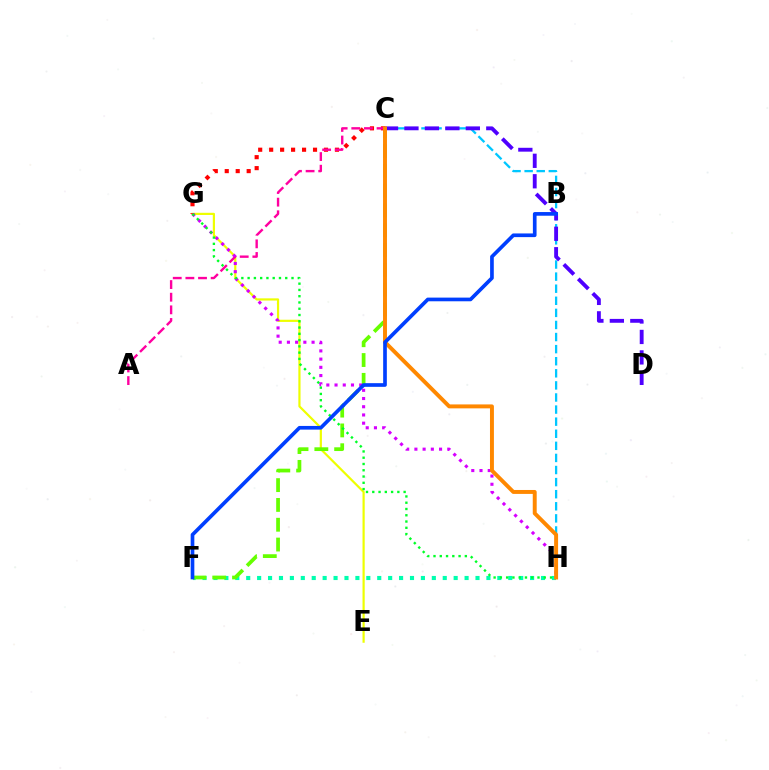{('E', 'G'): [{'color': '#eeff00', 'line_style': 'solid', 'thickness': 1.58}], ('C', 'H'): [{'color': '#00c7ff', 'line_style': 'dashed', 'thickness': 1.64}, {'color': '#ff8800', 'line_style': 'solid', 'thickness': 2.84}], ('F', 'H'): [{'color': '#00ffaf', 'line_style': 'dotted', 'thickness': 2.97}], ('C', 'G'): [{'color': '#ff0000', 'line_style': 'dotted', 'thickness': 2.98}], ('C', 'F'): [{'color': '#66ff00', 'line_style': 'dashed', 'thickness': 2.69}], ('C', 'D'): [{'color': '#4f00ff', 'line_style': 'dashed', 'thickness': 2.78}], ('A', 'C'): [{'color': '#ff00a0', 'line_style': 'dashed', 'thickness': 1.72}], ('G', 'H'): [{'color': '#d600ff', 'line_style': 'dotted', 'thickness': 2.23}, {'color': '#00ff27', 'line_style': 'dotted', 'thickness': 1.7}], ('B', 'F'): [{'color': '#003fff', 'line_style': 'solid', 'thickness': 2.65}]}